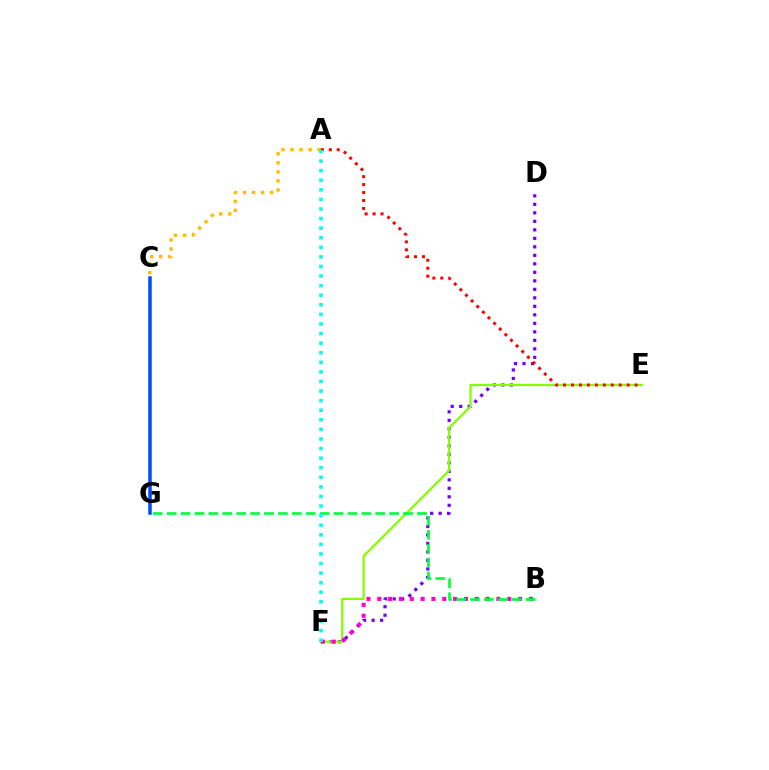{('A', 'C'): [{'color': '#ffbd00', 'line_style': 'dotted', 'thickness': 2.45}], ('D', 'F'): [{'color': '#7200ff', 'line_style': 'dotted', 'thickness': 2.31}], ('C', 'G'): [{'color': '#004bff', 'line_style': 'solid', 'thickness': 2.53}], ('E', 'F'): [{'color': '#84ff00', 'line_style': 'solid', 'thickness': 1.62}], ('B', 'F'): [{'color': '#ff00cf', 'line_style': 'dotted', 'thickness': 2.94}], ('A', 'E'): [{'color': '#ff0000', 'line_style': 'dotted', 'thickness': 2.16}], ('B', 'G'): [{'color': '#00ff39', 'line_style': 'dashed', 'thickness': 1.89}], ('A', 'F'): [{'color': '#00fff6', 'line_style': 'dotted', 'thickness': 2.6}]}